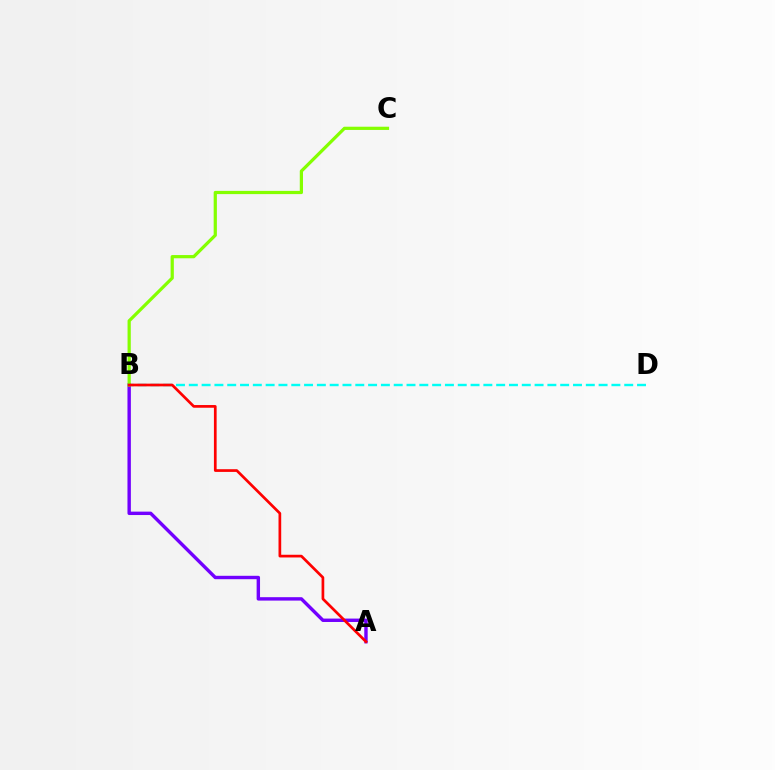{('B', 'D'): [{'color': '#00fff6', 'line_style': 'dashed', 'thickness': 1.74}], ('A', 'B'): [{'color': '#7200ff', 'line_style': 'solid', 'thickness': 2.45}, {'color': '#ff0000', 'line_style': 'solid', 'thickness': 1.94}], ('B', 'C'): [{'color': '#84ff00', 'line_style': 'solid', 'thickness': 2.32}]}